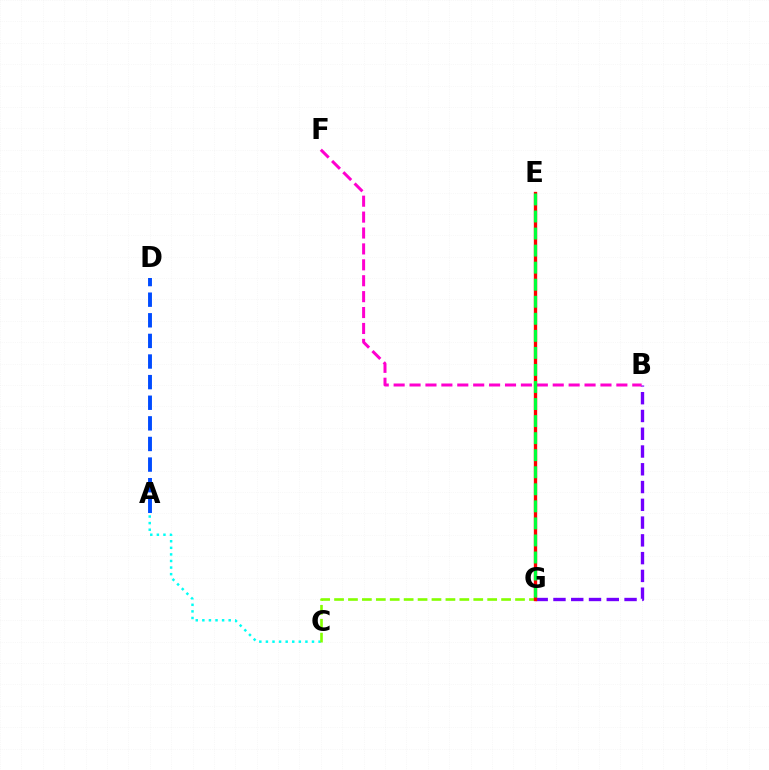{('A', 'C'): [{'color': '#00fff6', 'line_style': 'dotted', 'thickness': 1.79}], ('B', 'G'): [{'color': '#7200ff', 'line_style': 'dashed', 'thickness': 2.41}], ('C', 'G'): [{'color': '#84ff00', 'line_style': 'dashed', 'thickness': 1.89}], ('A', 'D'): [{'color': '#004bff', 'line_style': 'dashed', 'thickness': 2.8}], ('B', 'F'): [{'color': '#ff00cf', 'line_style': 'dashed', 'thickness': 2.16}], ('E', 'G'): [{'color': '#ffbd00', 'line_style': 'solid', 'thickness': 2.05}, {'color': '#ff0000', 'line_style': 'solid', 'thickness': 2.4}, {'color': '#00ff39', 'line_style': 'dashed', 'thickness': 2.32}]}